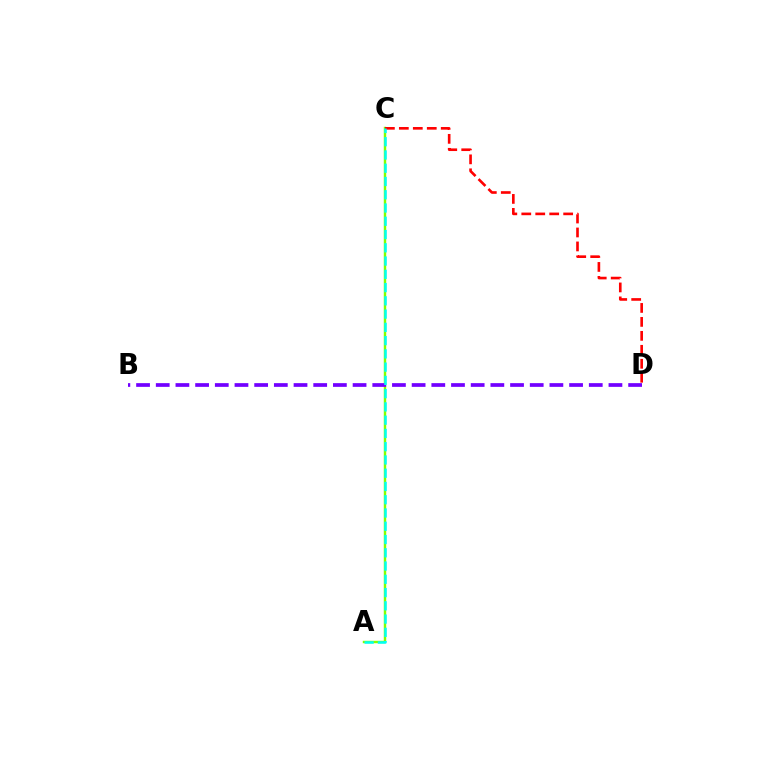{('A', 'C'): [{'color': '#84ff00', 'line_style': 'solid', 'thickness': 1.75}, {'color': '#00fff6', 'line_style': 'dashed', 'thickness': 1.8}], ('C', 'D'): [{'color': '#ff0000', 'line_style': 'dashed', 'thickness': 1.9}], ('B', 'D'): [{'color': '#7200ff', 'line_style': 'dashed', 'thickness': 2.67}]}